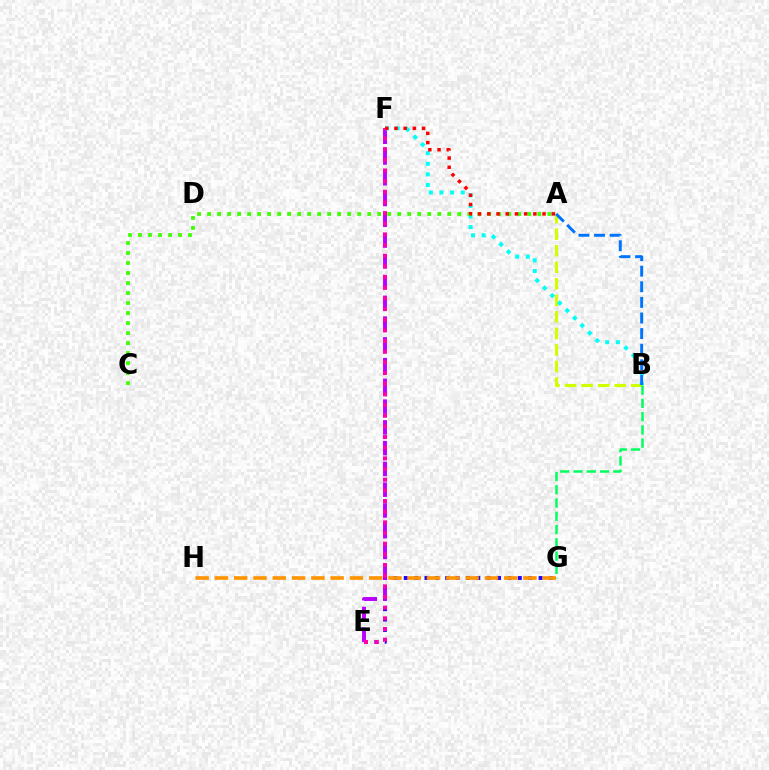{('E', 'G'): [{'color': '#2500ff', 'line_style': 'dotted', 'thickness': 2.82}], ('E', 'F'): [{'color': '#b900ff', 'line_style': 'dashed', 'thickness': 2.82}, {'color': '#ff00ac', 'line_style': 'dotted', 'thickness': 2.9}], ('A', 'B'): [{'color': '#d1ff00', 'line_style': 'dashed', 'thickness': 2.25}, {'color': '#0074ff', 'line_style': 'dashed', 'thickness': 2.12}], ('G', 'H'): [{'color': '#ff9400', 'line_style': 'dashed', 'thickness': 2.62}], ('B', 'F'): [{'color': '#00fff6', 'line_style': 'dotted', 'thickness': 2.88}], ('A', 'C'): [{'color': '#3dff00', 'line_style': 'dotted', 'thickness': 2.72}], ('A', 'F'): [{'color': '#ff0000', 'line_style': 'dotted', 'thickness': 2.5}], ('B', 'G'): [{'color': '#00ff5c', 'line_style': 'dashed', 'thickness': 1.8}]}